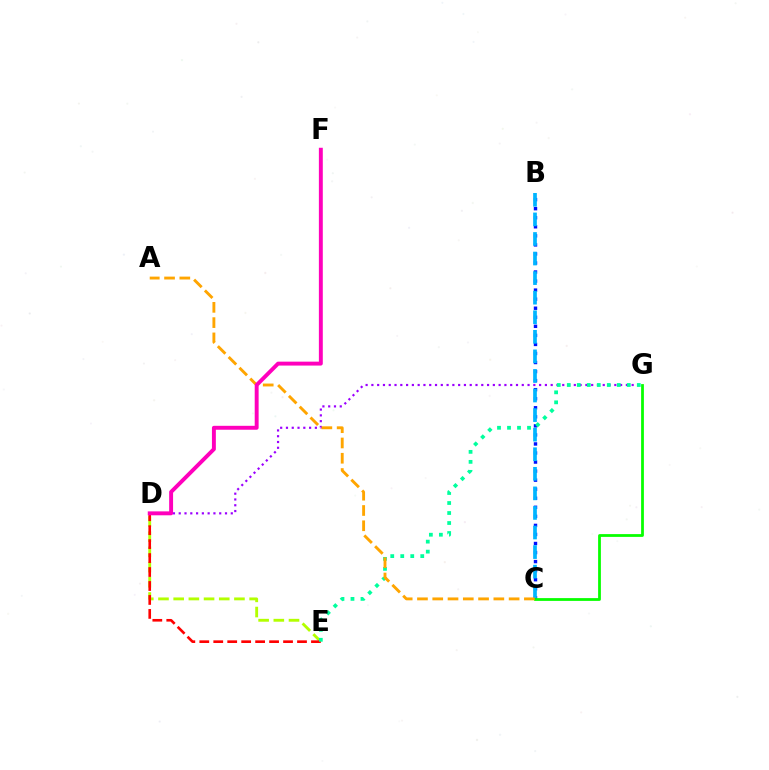{('D', 'E'): [{'color': '#b3ff00', 'line_style': 'dashed', 'thickness': 2.06}, {'color': '#ff0000', 'line_style': 'dashed', 'thickness': 1.9}], ('B', 'C'): [{'color': '#0010ff', 'line_style': 'dotted', 'thickness': 2.46}, {'color': '#00b5ff', 'line_style': 'dashed', 'thickness': 2.66}], ('C', 'G'): [{'color': '#08ff00', 'line_style': 'solid', 'thickness': 2.0}], ('D', 'G'): [{'color': '#9b00ff', 'line_style': 'dotted', 'thickness': 1.57}], ('E', 'G'): [{'color': '#00ff9d', 'line_style': 'dotted', 'thickness': 2.72}], ('A', 'C'): [{'color': '#ffa500', 'line_style': 'dashed', 'thickness': 2.08}], ('D', 'F'): [{'color': '#ff00bd', 'line_style': 'solid', 'thickness': 2.82}]}